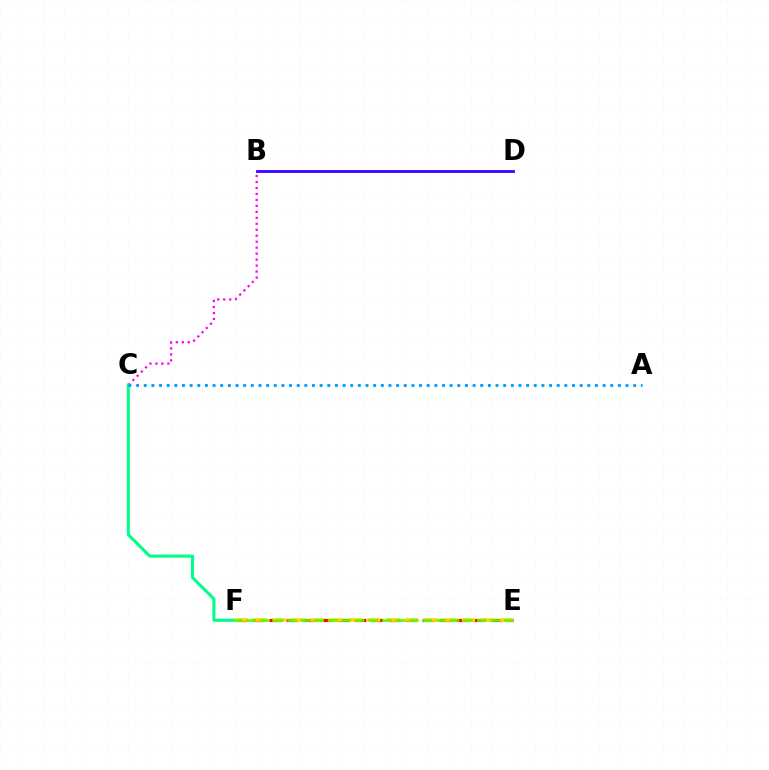{('B', 'C'): [{'color': '#ff00ed', 'line_style': 'dotted', 'thickness': 1.62}], ('E', 'F'): [{'color': '#ff0000', 'line_style': 'dashed', 'thickness': 2.31}, {'color': '#ffd500', 'line_style': 'dashed', 'thickness': 2.57}, {'color': '#4fff00', 'line_style': 'dashed', 'thickness': 1.84}], ('C', 'F'): [{'color': '#00ff86', 'line_style': 'solid', 'thickness': 2.2}], ('A', 'C'): [{'color': '#009eff', 'line_style': 'dotted', 'thickness': 2.08}], ('B', 'D'): [{'color': '#3700ff', 'line_style': 'solid', 'thickness': 1.99}]}